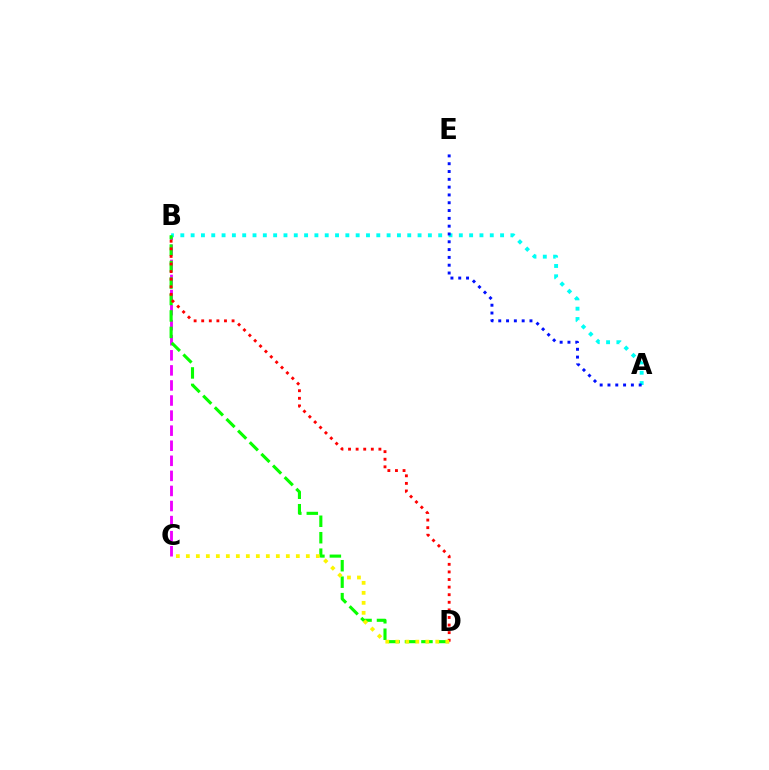{('B', 'C'): [{'color': '#ee00ff', 'line_style': 'dashed', 'thickness': 2.05}], ('A', 'B'): [{'color': '#00fff6', 'line_style': 'dotted', 'thickness': 2.8}], ('B', 'D'): [{'color': '#08ff00', 'line_style': 'dashed', 'thickness': 2.24}, {'color': '#ff0000', 'line_style': 'dotted', 'thickness': 2.06}], ('C', 'D'): [{'color': '#fcf500', 'line_style': 'dotted', 'thickness': 2.72}], ('A', 'E'): [{'color': '#0010ff', 'line_style': 'dotted', 'thickness': 2.12}]}